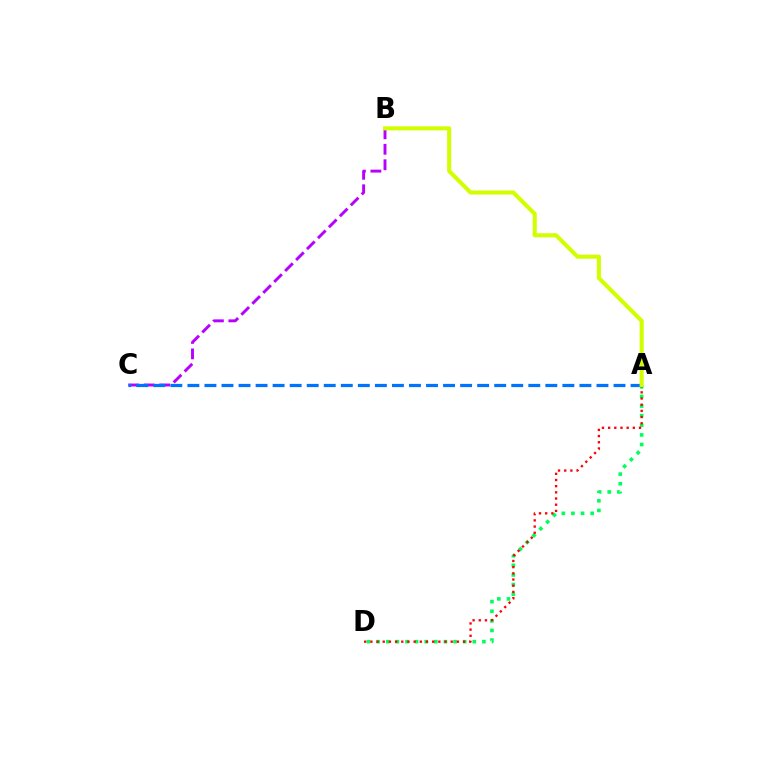{('B', 'C'): [{'color': '#b900ff', 'line_style': 'dashed', 'thickness': 2.1}], ('A', 'D'): [{'color': '#00ff5c', 'line_style': 'dotted', 'thickness': 2.61}, {'color': '#ff0000', 'line_style': 'dotted', 'thickness': 1.68}], ('A', 'C'): [{'color': '#0074ff', 'line_style': 'dashed', 'thickness': 2.32}], ('A', 'B'): [{'color': '#d1ff00', 'line_style': 'solid', 'thickness': 2.93}]}